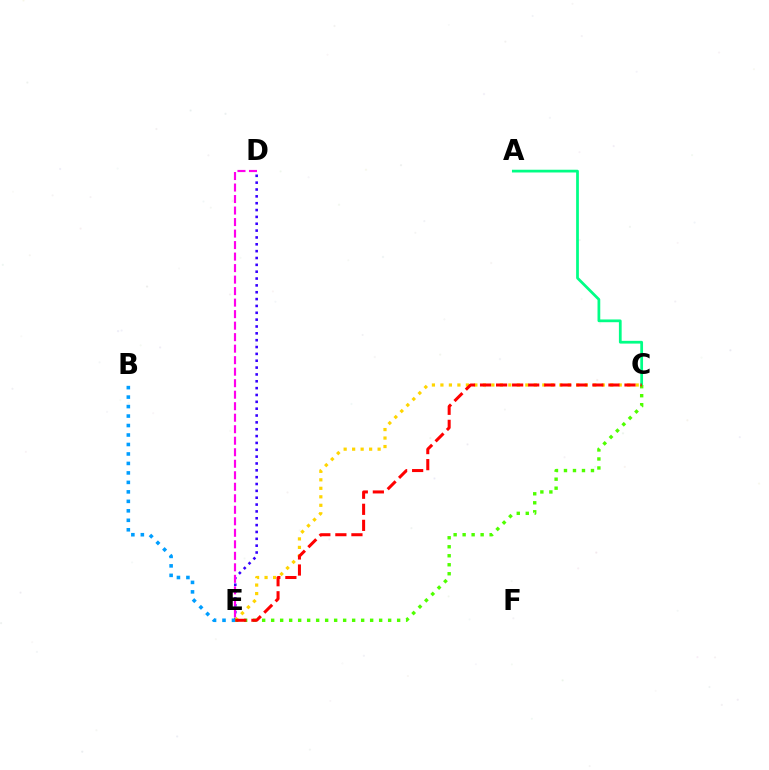{('D', 'E'): [{'color': '#3700ff', 'line_style': 'dotted', 'thickness': 1.86}, {'color': '#ff00ed', 'line_style': 'dashed', 'thickness': 1.56}], ('A', 'C'): [{'color': '#00ff86', 'line_style': 'solid', 'thickness': 1.98}], ('C', 'E'): [{'color': '#4fff00', 'line_style': 'dotted', 'thickness': 2.45}, {'color': '#ffd500', 'line_style': 'dotted', 'thickness': 2.31}, {'color': '#ff0000', 'line_style': 'dashed', 'thickness': 2.18}], ('B', 'E'): [{'color': '#009eff', 'line_style': 'dotted', 'thickness': 2.58}]}